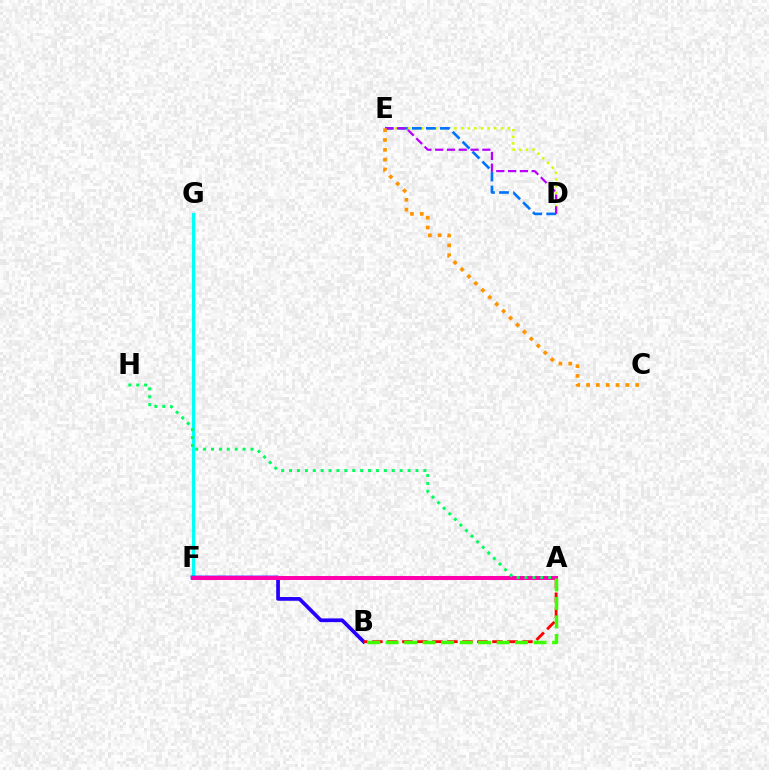{('F', 'G'): [{'color': '#00fff6', 'line_style': 'solid', 'thickness': 2.32}], ('B', 'F'): [{'color': '#2500ff', 'line_style': 'solid', 'thickness': 2.68}], ('A', 'B'): [{'color': '#ff0000', 'line_style': 'dashed', 'thickness': 2.04}, {'color': '#3dff00', 'line_style': 'dashed', 'thickness': 2.51}], ('A', 'F'): [{'color': '#ff00ac', 'line_style': 'solid', 'thickness': 2.88}], ('D', 'E'): [{'color': '#d1ff00', 'line_style': 'dotted', 'thickness': 1.8}, {'color': '#0074ff', 'line_style': 'dashed', 'thickness': 1.91}, {'color': '#b900ff', 'line_style': 'dashed', 'thickness': 1.6}], ('C', 'E'): [{'color': '#ff9400', 'line_style': 'dotted', 'thickness': 2.67}], ('A', 'H'): [{'color': '#00ff5c', 'line_style': 'dotted', 'thickness': 2.15}]}